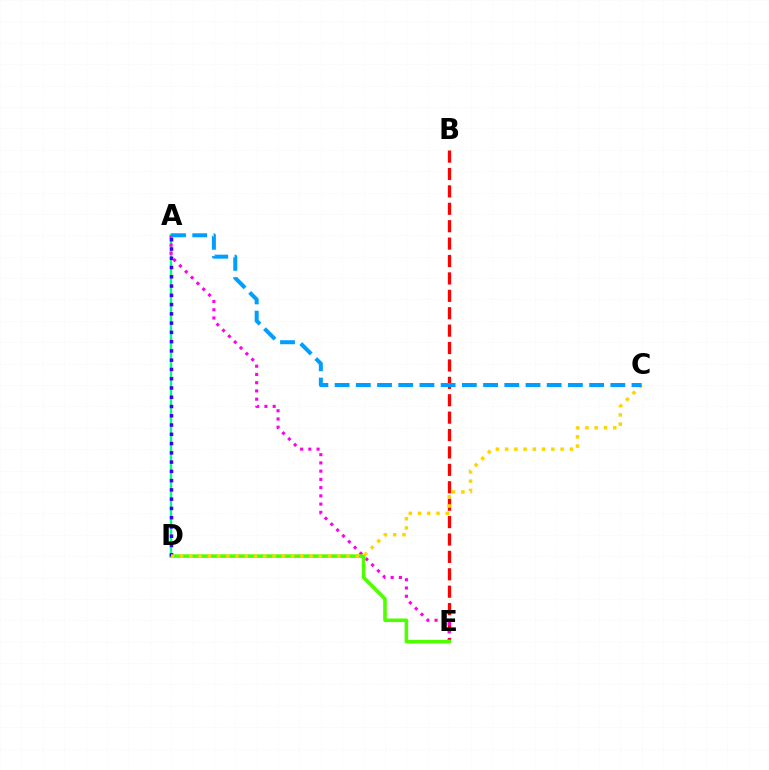{('B', 'E'): [{'color': '#ff0000', 'line_style': 'dashed', 'thickness': 2.36}], ('A', 'D'): [{'color': '#00ff86', 'line_style': 'solid', 'thickness': 1.71}, {'color': '#3700ff', 'line_style': 'dotted', 'thickness': 2.52}], ('A', 'E'): [{'color': '#ff00ed', 'line_style': 'dotted', 'thickness': 2.24}], ('D', 'E'): [{'color': '#4fff00', 'line_style': 'solid', 'thickness': 2.58}], ('C', 'D'): [{'color': '#ffd500', 'line_style': 'dotted', 'thickness': 2.51}], ('A', 'C'): [{'color': '#009eff', 'line_style': 'dashed', 'thickness': 2.88}]}